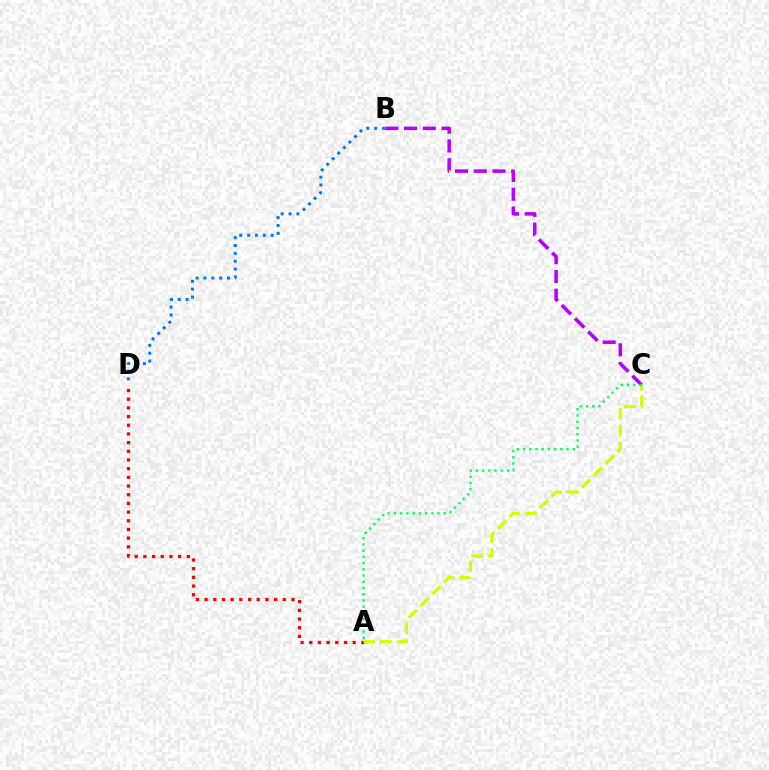{('A', 'D'): [{'color': '#ff0000', 'line_style': 'dotted', 'thickness': 2.36}], ('A', 'C'): [{'color': '#d1ff00', 'line_style': 'dashed', 'thickness': 2.28}, {'color': '#00ff5c', 'line_style': 'dotted', 'thickness': 1.69}], ('B', 'D'): [{'color': '#0074ff', 'line_style': 'dotted', 'thickness': 2.13}], ('B', 'C'): [{'color': '#b900ff', 'line_style': 'dashed', 'thickness': 2.55}]}